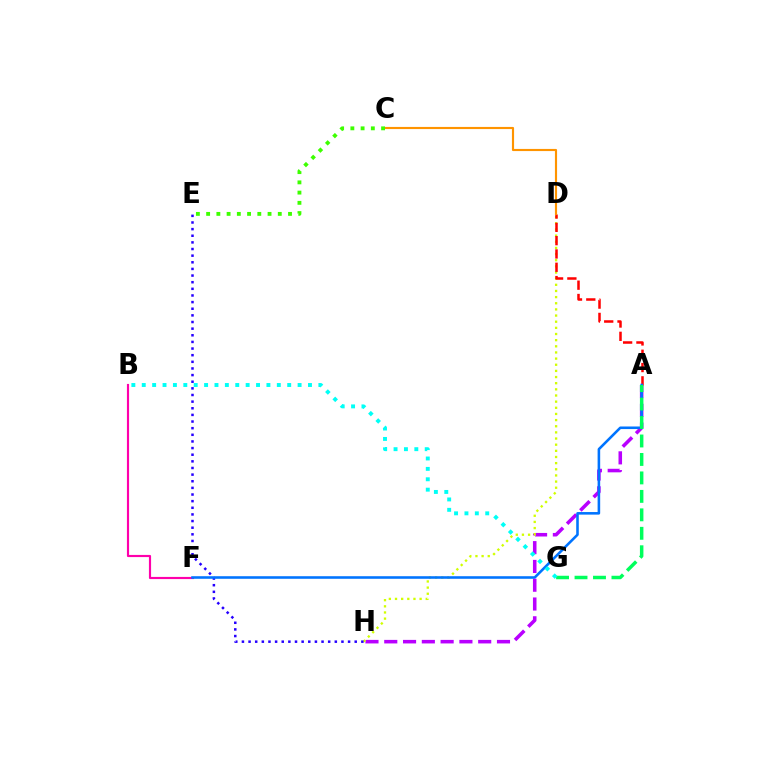{('A', 'H'): [{'color': '#b900ff', 'line_style': 'dashed', 'thickness': 2.55}], ('B', 'F'): [{'color': '#ff00ac', 'line_style': 'solid', 'thickness': 1.55}], ('D', 'H'): [{'color': '#d1ff00', 'line_style': 'dotted', 'thickness': 1.67}], ('A', 'D'): [{'color': '#ff0000', 'line_style': 'dashed', 'thickness': 1.81}], ('E', 'H'): [{'color': '#2500ff', 'line_style': 'dotted', 'thickness': 1.8}], ('C', 'D'): [{'color': '#ff9400', 'line_style': 'solid', 'thickness': 1.55}], ('A', 'F'): [{'color': '#0074ff', 'line_style': 'solid', 'thickness': 1.86}], ('A', 'G'): [{'color': '#00ff5c', 'line_style': 'dashed', 'thickness': 2.51}], ('B', 'G'): [{'color': '#00fff6', 'line_style': 'dotted', 'thickness': 2.82}], ('C', 'E'): [{'color': '#3dff00', 'line_style': 'dotted', 'thickness': 2.78}]}